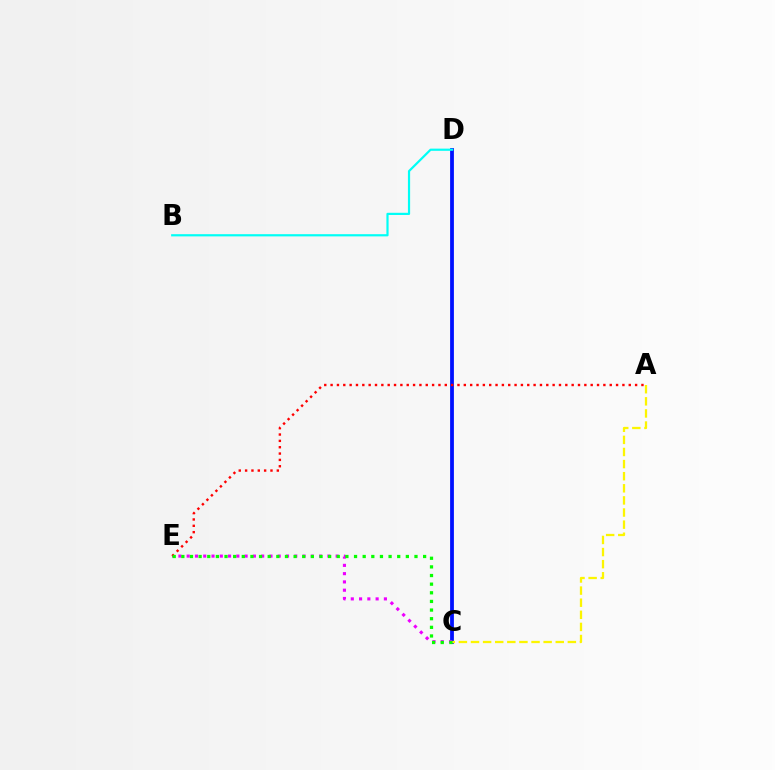{('C', 'D'): [{'color': '#0010ff', 'line_style': 'solid', 'thickness': 2.73}], ('A', 'C'): [{'color': '#fcf500', 'line_style': 'dashed', 'thickness': 1.64}], ('B', 'D'): [{'color': '#00fff6', 'line_style': 'solid', 'thickness': 1.58}], ('C', 'E'): [{'color': '#ee00ff', 'line_style': 'dotted', 'thickness': 2.25}, {'color': '#08ff00', 'line_style': 'dotted', 'thickness': 2.35}], ('A', 'E'): [{'color': '#ff0000', 'line_style': 'dotted', 'thickness': 1.72}]}